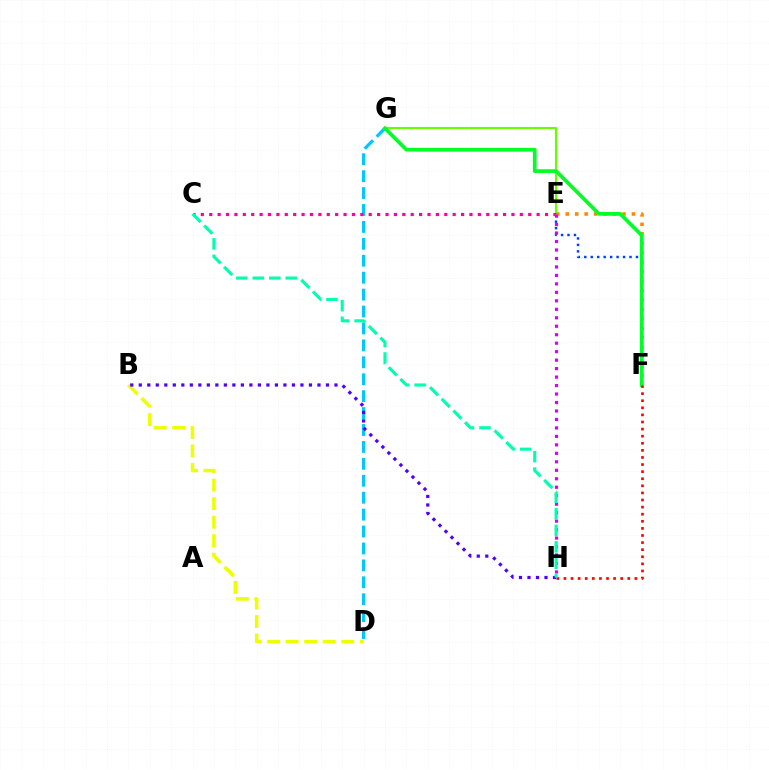{('E', 'F'): [{'color': '#003fff', 'line_style': 'dotted', 'thickness': 1.76}, {'color': '#ff8800', 'line_style': 'dotted', 'thickness': 2.57}], ('D', 'G'): [{'color': '#00c7ff', 'line_style': 'dashed', 'thickness': 2.3}], ('E', 'G'): [{'color': '#66ff00', 'line_style': 'solid', 'thickness': 1.53}], ('F', 'G'): [{'color': '#00ff27', 'line_style': 'solid', 'thickness': 2.67}], ('E', 'H'): [{'color': '#d600ff', 'line_style': 'dotted', 'thickness': 2.3}], ('F', 'H'): [{'color': '#ff0000', 'line_style': 'dotted', 'thickness': 1.93}], ('B', 'D'): [{'color': '#eeff00', 'line_style': 'dashed', 'thickness': 2.52}], ('B', 'H'): [{'color': '#4f00ff', 'line_style': 'dotted', 'thickness': 2.31}], ('C', 'E'): [{'color': '#ff00a0', 'line_style': 'dotted', 'thickness': 2.28}], ('C', 'H'): [{'color': '#00ffaf', 'line_style': 'dashed', 'thickness': 2.24}]}